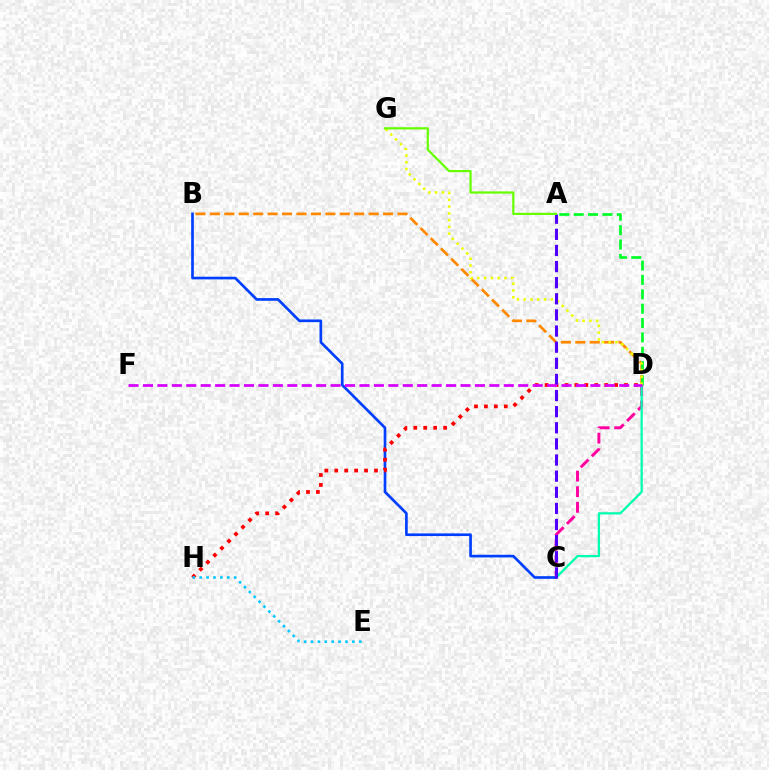{('C', 'D'): [{'color': '#ff00a0', 'line_style': 'dashed', 'thickness': 2.12}, {'color': '#00ffaf', 'line_style': 'solid', 'thickness': 1.63}], ('B', 'C'): [{'color': '#003fff', 'line_style': 'solid', 'thickness': 1.92}], ('B', 'D'): [{'color': '#ff8800', 'line_style': 'dashed', 'thickness': 1.96}], ('A', 'D'): [{'color': '#00ff27', 'line_style': 'dashed', 'thickness': 1.95}], ('D', 'H'): [{'color': '#ff0000', 'line_style': 'dotted', 'thickness': 2.7}], ('D', 'G'): [{'color': '#eeff00', 'line_style': 'dotted', 'thickness': 1.84}], ('E', 'H'): [{'color': '#00c7ff', 'line_style': 'dotted', 'thickness': 1.87}], ('A', 'C'): [{'color': '#4f00ff', 'line_style': 'dashed', 'thickness': 2.19}], ('D', 'F'): [{'color': '#d600ff', 'line_style': 'dashed', 'thickness': 1.96}], ('A', 'G'): [{'color': '#66ff00', 'line_style': 'solid', 'thickness': 1.59}]}